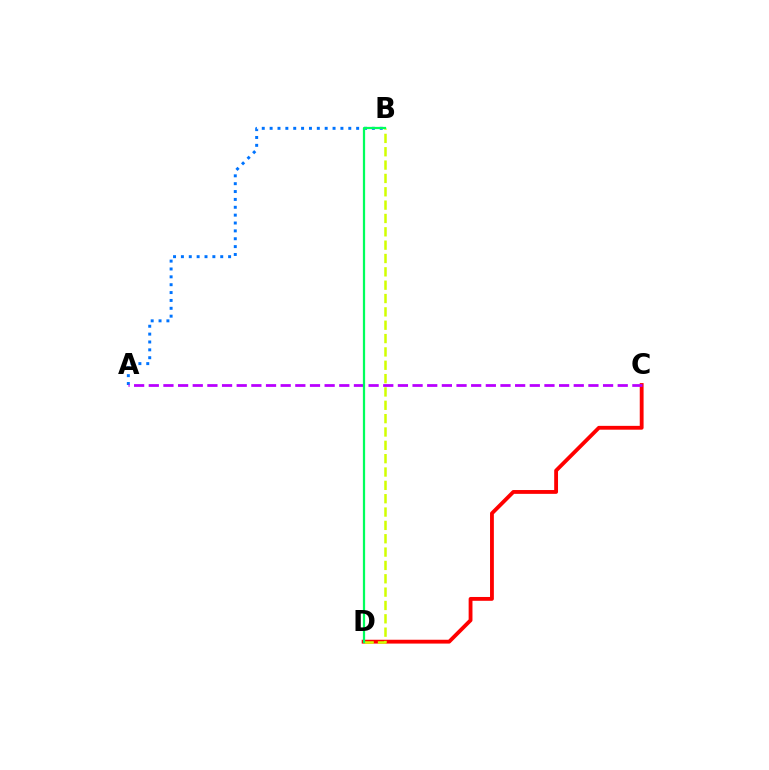{('C', 'D'): [{'color': '#ff0000', 'line_style': 'solid', 'thickness': 2.76}], ('B', 'D'): [{'color': '#d1ff00', 'line_style': 'dashed', 'thickness': 1.81}, {'color': '#00ff5c', 'line_style': 'solid', 'thickness': 1.61}], ('A', 'B'): [{'color': '#0074ff', 'line_style': 'dotted', 'thickness': 2.14}], ('A', 'C'): [{'color': '#b900ff', 'line_style': 'dashed', 'thickness': 1.99}]}